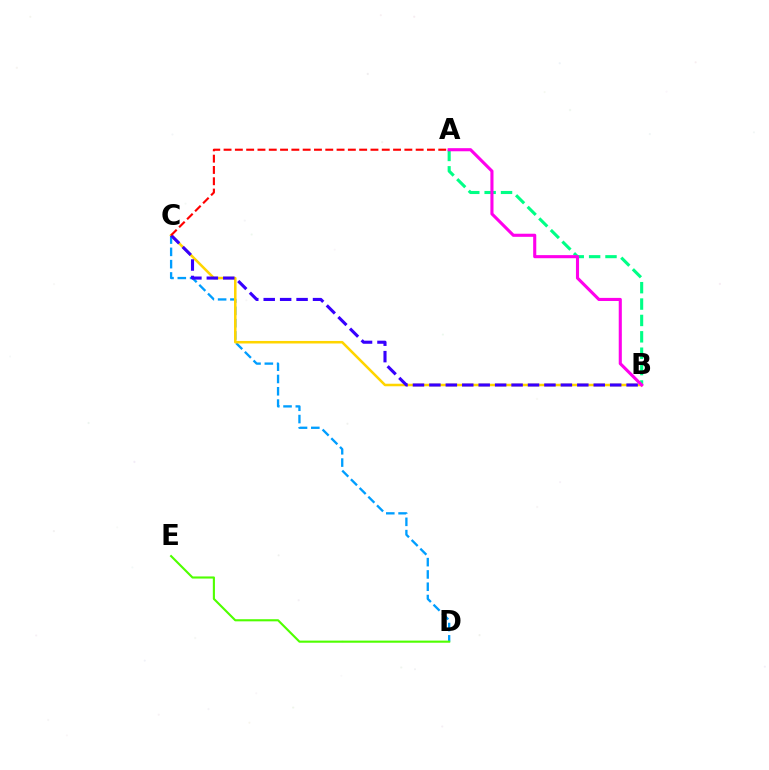{('A', 'B'): [{'color': '#00ff86', 'line_style': 'dashed', 'thickness': 2.23}, {'color': '#ff00ed', 'line_style': 'solid', 'thickness': 2.23}], ('C', 'D'): [{'color': '#009eff', 'line_style': 'dashed', 'thickness': 1.67}], ('B', 'C'): [{'color': '#ffd500', 'line_style': 'solid', 'thickness': 1.83}, {'color': '#3700ff', 'line_style': 'dashed', 'thickness': 2.23}], ('D', 'E'): [{'color': '#4fff00', 'line_style': 'solid', 'thickness': 1.53}], ('A', 'C'): [{'color': '#ff0000', 'line_style': 'dashed', 'thickness': 1.54}]}